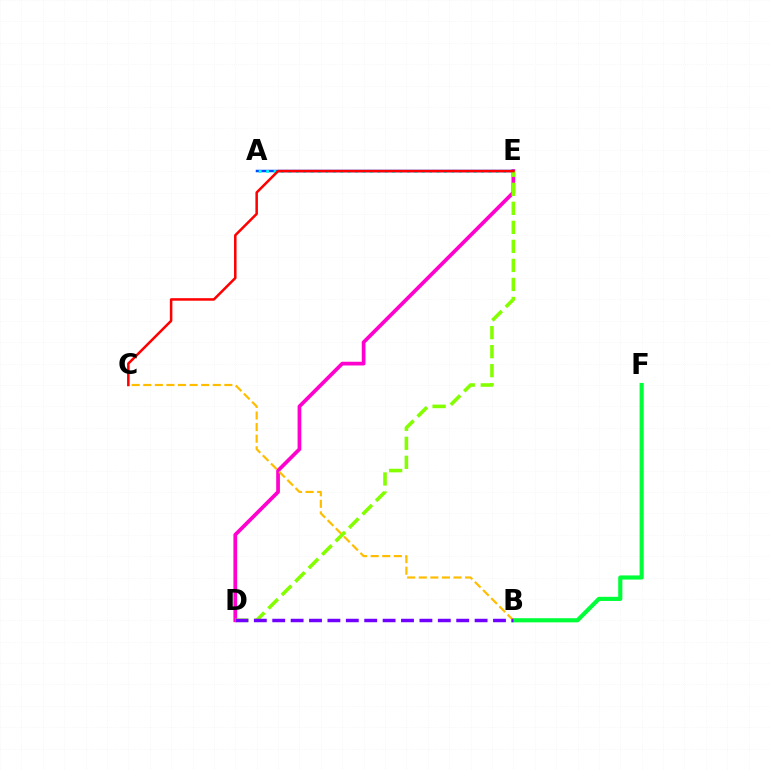{('D', 'E'): [{'color': '#ff00cf', 'line_style': 'solid', 'thickness': 2.68}, {'color': '#84ff00', 'line_style': 'dashed', 'thickness': 2.58}], ('A', 'E'): [{'color': '#004bff', 'line_style': 'solid', 'thickness': 1.79}, {'color': '#00fff6', 'line_style': 'dotted', 'thickness': 2.01}], ('B', 'F'): [{'color': '#00ff39', 'line_style': 'solid', 'thickness': 2.98}], ('B', 'C'): [{'color': '#ffbd00', 'line_style': 'dashed', 'thickness': 1.57}], ('B', 'D'): [{'color': '#7200ff', 'line_style': 'dashed', 'thickness': 2.5}], ('C', 'E'): [{'color': '#ff0000', 'line_style': 'solid', 'thickness': 1.81}]}